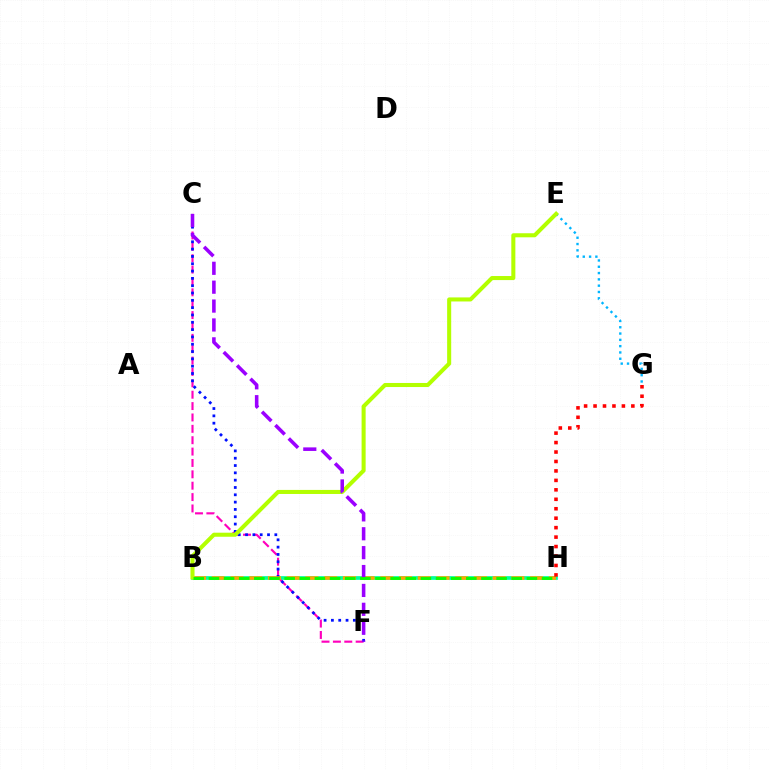{('B', 'H'): [{'color': '#00ff9d', 'line_style': 'solid', 'thickness': 2.66}, {'color': '#ffa500', 'line_style': 'dashed', 'thickness': 2.54}, {'color': '#08ff00', 'line_style': 'dashed', 'thickness': 2.06}], ('C', 'F'): [{'color': '#ff00bd', 'line_style': 'dashed', 'thickness': 1.55}, {'color': '#0010ff', 'line_style': 'dotted', 'thickness': 1.99}, {'color': '#9b00ff', 'line_style': 'dashed', 'thickness': 2.57}], ('E', 'G'): [{'color': '#00b5ff', 'line_style': 'dotted', 'thickness': 1.71}], ('B', 'E'): [{'color': '#b3ff00', 'line_style': 'solid', 'thickness': 2.92}], ('G', 'H'): [{'color': '#ff0000', 'line_style': 'dotted', 'thickness': 2.57}]}